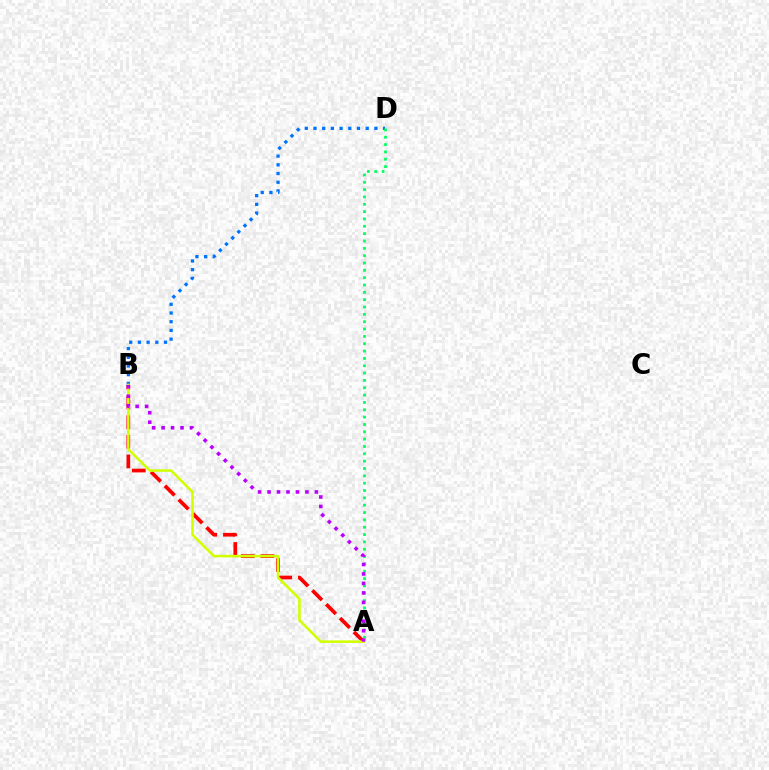{('A', 'B'): [{'color': '#ff0000', 'line_style': 'dashed', 'thickness': 2.67}, {'color': '#d1ff00', 'line_style': 'solid', 'thickness': 1.84}, {'color': '#b900ff', 'line_style': 'dotted', 'thickness': 2.57}], ('B', 'D'): [{'color': '#0074ff', 'line_style': 'dotted', 'thickness': 2.36}], ('A', 'D'): [{'color': '#00ff5c', 'line_style': 'dotted', 'thickness': 1.99}]}